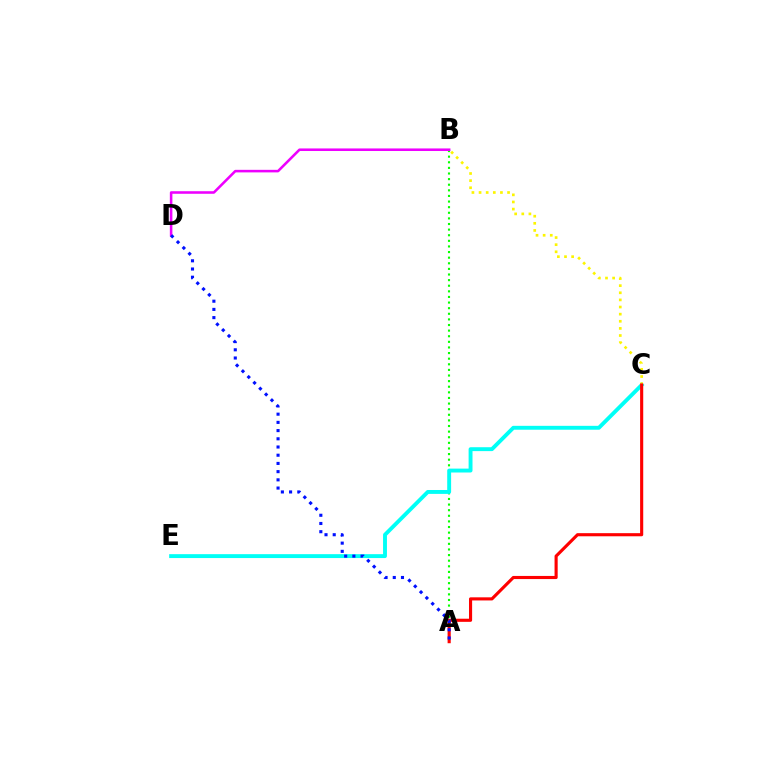{('A', 'B'): [{'color': '#08ff00', 'line_style': 'dotted', 'thickness': 1.52}], ('C', 'E'): [{'color': '#00fff6', 'line_style': 'solid', 'thickness': 2.8}], ('B', 'D'): [{'color': '#ee00ff', 'line_style': 'solid', 'thickness': 1.84}], ('B', 'C'): [{'color': '#fcf500', 'line_style': 'dotted', 'thickness': 1.94}], ('A', 'C'): [{'color': '#ff0000', 'line_style': 'solid', 'thickness': 2.25}], ('A', 'D'): [{'color': '#0010ff', 'line_style': 'dotted', 'thickness': 2.23}]}